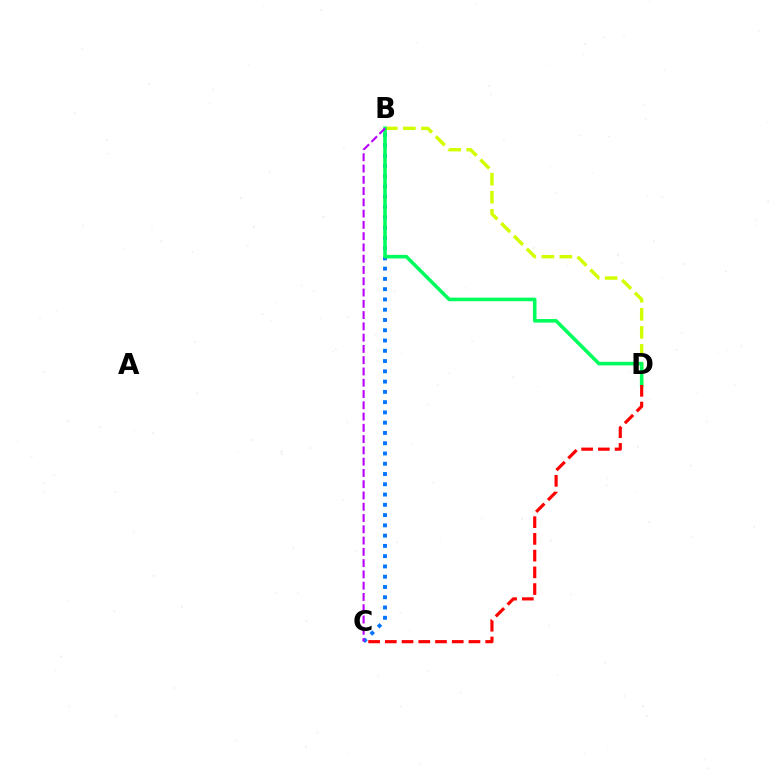{('B', 'D'): [{'color': '#d1ff00', 'line_style': 'dashed', 'thickness': 2.45}, {'color': '#00ff5c', 'line_style': 'solid', 'thickness': 2.57}], ('B', 'C'): [{'color': '#0074ff', 'line_style': 'dotted', 'thickness': 2.79}, {'color': '#b900ff', 'line_style': 'dashed', 'thickness': 1.53}], ('C', 'D'): [{'color': '#ff0000', 'line_style': 'dashed', 'thickness': 2.27}]}